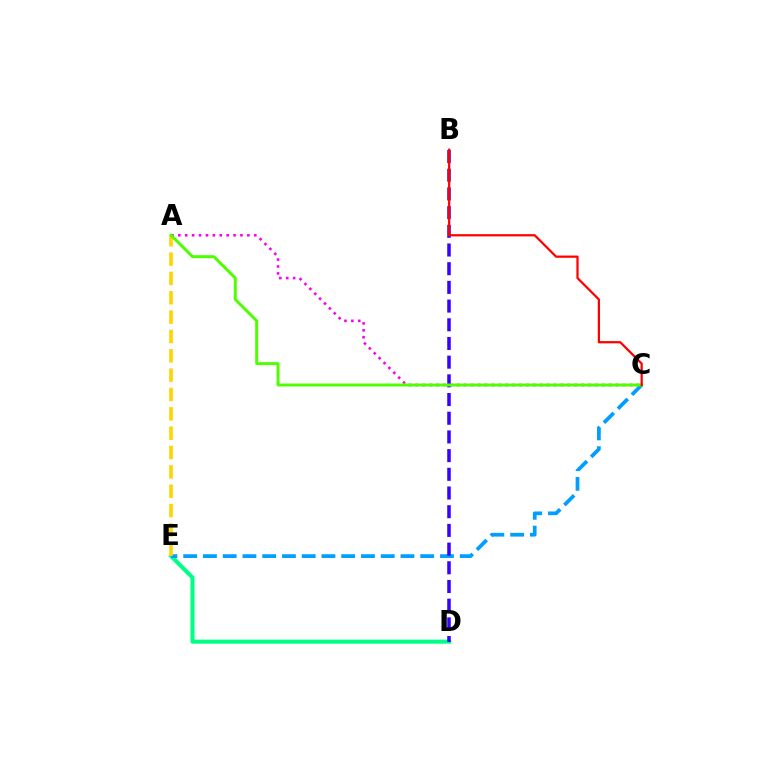{('D', 'E'): [{'color': '#00ff86', 'line_style': 'solid', 'thickness': 2.92}], ('A', 'C'): [{'color': '#ff00ed', 'line_style': 'dotted', 'thickness': 1.88}, {'color': '#4fff00', 'line_style': 'solid', 'thickness': 2.14}], ('C', 'E'): [{'color': '#009eff', 'line_style': 'dashed', 'thickness': 2.68}], ('A', 'E'): [{'color': '#ffd500', 'line_style': 'dashed', 'thickness': 2.63}], ('B', 'D'): [{'color': '#3700ff', 'line_style': 'dashed', 'thickness': 2.54}], ('B', 'C'): [{'color': '#ff0000', 'line_style': 'solid', 'thickness': 1.62}]}